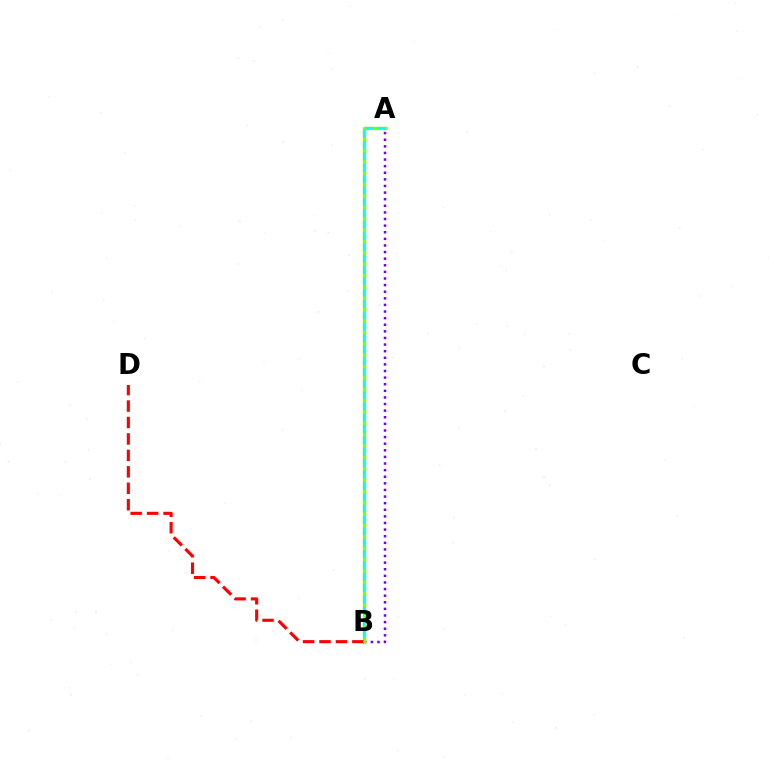{('A', 'B'): [{'color': '#7200ff', 'line_style': 'dotted', 'thickness': 1.8}, {'color': '#84ff00', 'line_style': 'solid', 'thickness': 2.43}, {'color': '#00fff6', 'line_style': 'dashed', 'thickness': 1.54}], ('B', 'D'): [{'color': '#ff0000', 'line_style': 'dashed', 'thickness': 2.23}]}